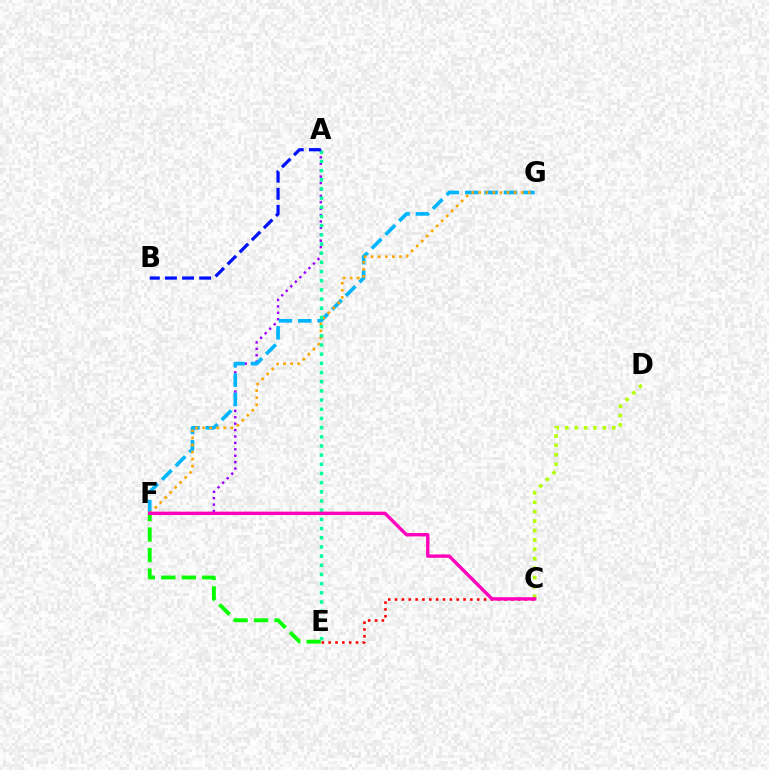{('C', 'E'): [{'color': '#ff0000', 'line_style': 'dotted', 'thickness': 1.86}], ('A', 'F'): [{'color': '#9b00ff', 'line_style': 'dotted', 'thickness': 1.74}], ('F', 'G'): [{'color': '#00b5ff', 'line_style': 'dashed', 'thickness': 2.63}, {'color': '#ffa500', 'line_style': 'dotted', 'thickness': 1.92}], ('E', 'F'): [{'color': '#08ff00', 'line_style': 'dashed', 'thickness': 2.78}], ('A', 'E'): [{'color': '#00ff9d', 'line_style': 'dotted', 'thickness': 2.49}], ('C', 'D'): [{'color': '#b3ff00', 'line_style': 'dotted', 'thickness': 2.55}], ('C', 'F'): [{'color': '#ff00bd', 'line_style': 'solid', 'thickness': 2.43}], ('A', 'B'): [{'color': '#0010ff', 'line_style': 'dashed', 'thickness': 2.32}]}